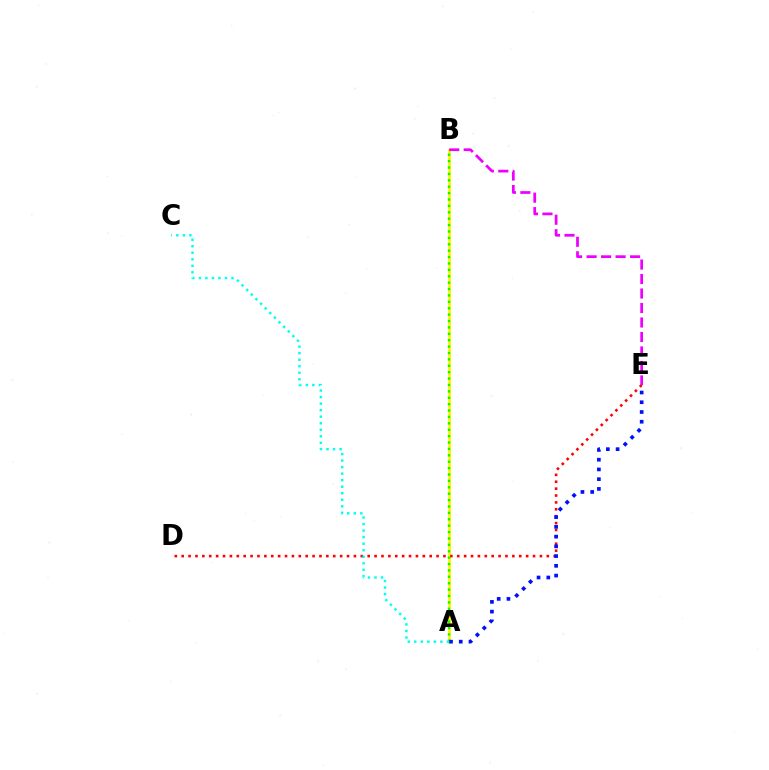{('A', 'B'): [{'color': '#fcf500', 'line_style': 'solid', 'thickness': 2.06}, {'color': '#08ff00', 'line_style': 'dotted', 'thickness': 1.74}], ('D', 'E'): [{'color': '#ff0000', 'line_style': 'dotted', 'thickness': 1.87}], ('A', 'E'): [{'color': '#0010ff', 'line_style': 'dotted', 'thickness': 2.65}], ('B', 'E'): [{'color': '#ee00ff', 'line_style': 'dashed', 'thickness': 1.97}], ('A', 'C'): [{'color': '#00fff6', 'line_style': 'dotted', 'thickness': 1.77}]}